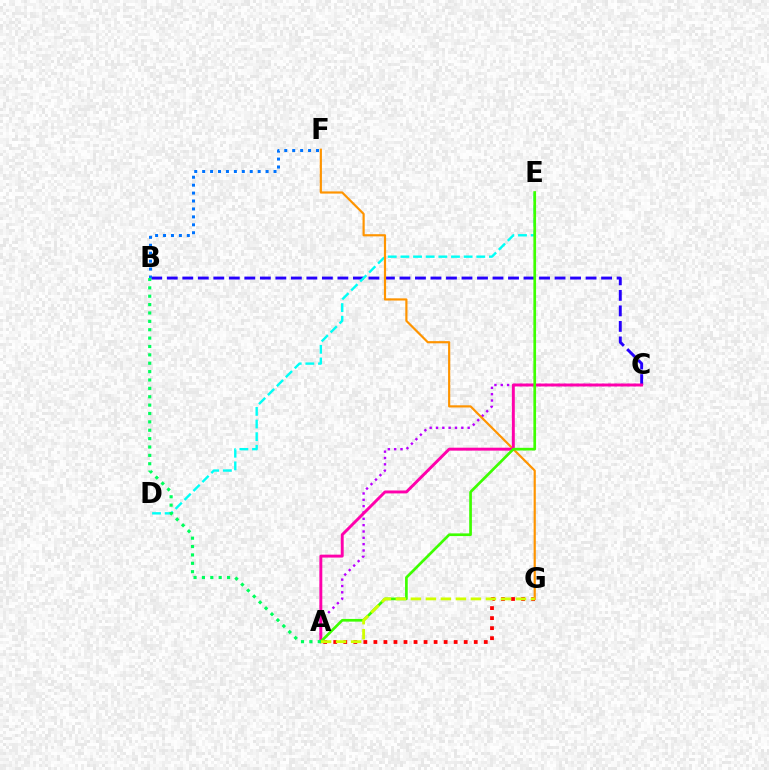{('B', 'C'): [{'color': '#2500ff', 'line_style': 'dashed', 'thickness': 2.11}], ('A', 'C'): [{'color': '#b900ff', 'line_style': 'dotted', 'thickness': 1.72}, {'color': '#ff00ac', 'line_style': 'solid', 'thickness': 2.11}], ('B', 'F'): [{'color': '#0074ff', 'line_style': 'dotted', 'thickness': 2.16}], ('D', 'E'): [{'color': '#00fff6', 'line_style': 'dashed', 'thickness': 1.72}], ('A', 'G'): [{'color': '#ff0000', 'line_style': 'dotted', 'thickness': 2.73}, {'color': '#d1ff00', 'line_style': 'dashed', 'thickness': 2.04}], ('F', 'G'): [{'color': '#ff9400', 'line_style': 'solid', 'thickness': 1.57}], ('A', 'E'): [{'color': '#3dff00', 'line_style': 'solid', 'thickness': 1.93}], ('A', 'B'): [{'color': '#00ff5c', 'line_style': 'dotted', 'thickness': 2.28}]}